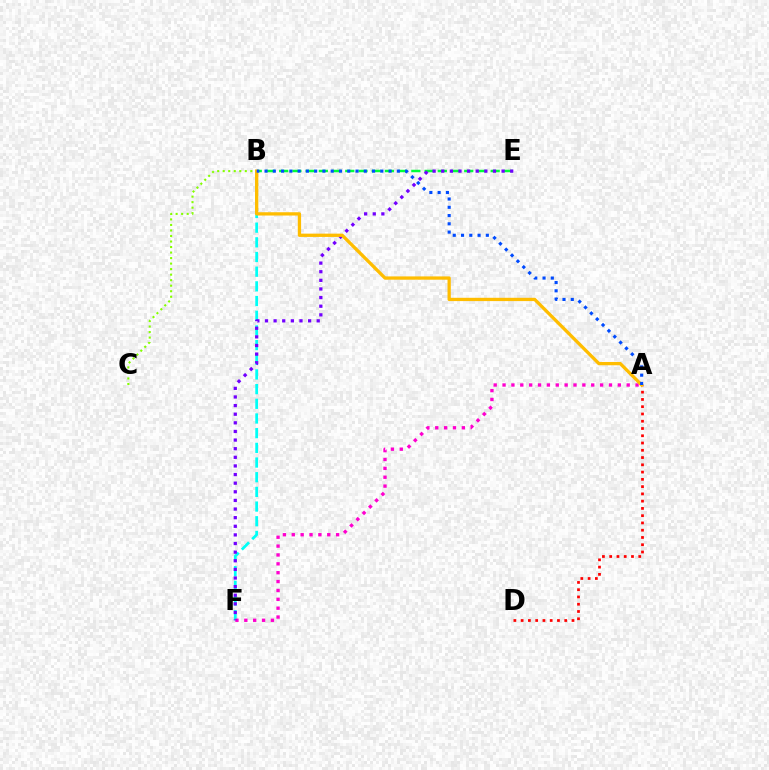{('B', 'C'): [{'color': '#84ff00', 'line_style': 'dotted', 'thickness': 1.5}], ('B', 'F'): [{'color': '#00fff6', 'line_style': 'dashed', 'thickness': 1.99}], ('A', 'F'): [{'color': '#ff00cf', 'line_style': 'dotted', 'thickness': 2.41}], ('B', 'E'): [{'color': '#00ff39', 'line_style': 'dashed', 'thickness': 1.8}], ('E', 'F'): [{'color': '#7200ff', 'line_style': 'dotted', 'thickness': 2.34}], ('A', 'D'): [{'color': '#ff0000', 'line_style': 'dotted', 'thickness': 1.97}], ('A', 'B'): [{'color': '#ffbd00', 'line_style': 'solid', 'thickness': 2.37}, {'color': '#004bff', 'line_style': 'dotted', 'thickness': 2.25}]}